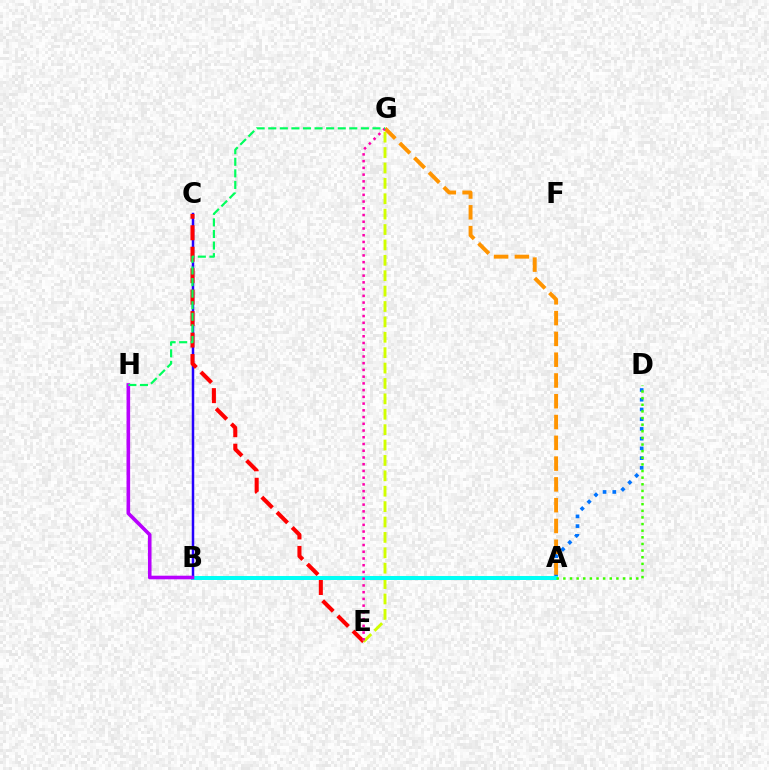{('B', 'C'): [{'color': '#2500ff', 'line_style': 'solid', 'thickness': 1.79}], ('C', 'E'): [{'color': '#ff0000', 'line_style': 'dashed', 'thickness': 2.92}], ('A', 'D'): [{'color': '#0074ff', 'line_style': 'dotted', 'thickness': 2.65}, {'color': '#3dff00', 'line_style': 'dotted', 'thickness': 1.8}], ('E', 'G'): [{'color': '#d1ff00', 'line_style': 'dashed', 'thickness': 2.09}, {'color': '#ff00ac', 'line_style': 'dotted', 'thickness': 1.83}], ('A', 'B'): [{'color': '#00fff6', 'line_style': 'solid', 'thickness': 2.86}], ('A', 'G'): [{'color': '#ff9400', 'line_style': 'dashed', 'thickness': 2.82}], ('B', 'H'): [{'color': '#b900ff', 'line_style': 'solid', 'thickness': 2.59}], ('G', 'H'): [{'color': '#00ff5c', 'line_style': 'dashed', 'thickness': 1.57}]}